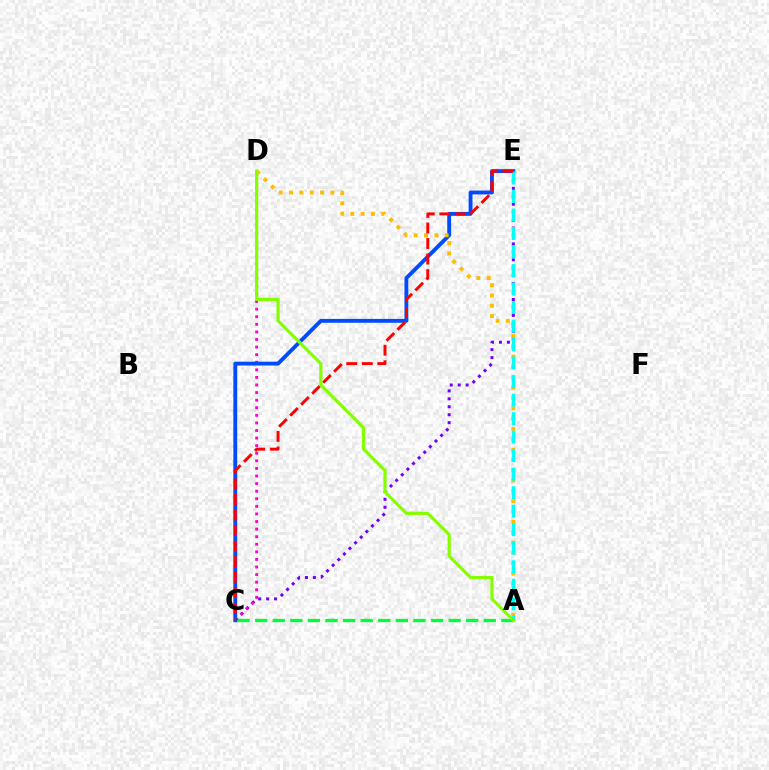{('A', 'C'): [{'color': '#00ff39', 'line_style': 'dashed', 'thickness': 2.39}], ('C', 'E'): [{'color': '#7200ff', 'line_style': 'dotted', 'thickness': 2.16}, {'color': '#004bff', 'line_style': 'solid', 'thickness': 2.78}, {'color': '#ff0000', 'line_style': 'dashed', 'thickness': 2.11}], ('C', 'D'): [{'color': '#ff00cf', 'line_style': 'dotted', 'thickness': 2.06}], ('A', 'D'): [{'color': '#ffbd00', 'line_style': 'dotted', 'thickness': 2.81}, {'color': '#84ff00', 'line_style': 'solid', 'thickness': 2.29}], ('A', 'E'): [{'color': '#00fff6', 'line_style': 'dashed', 'thickness': 2.52}]}